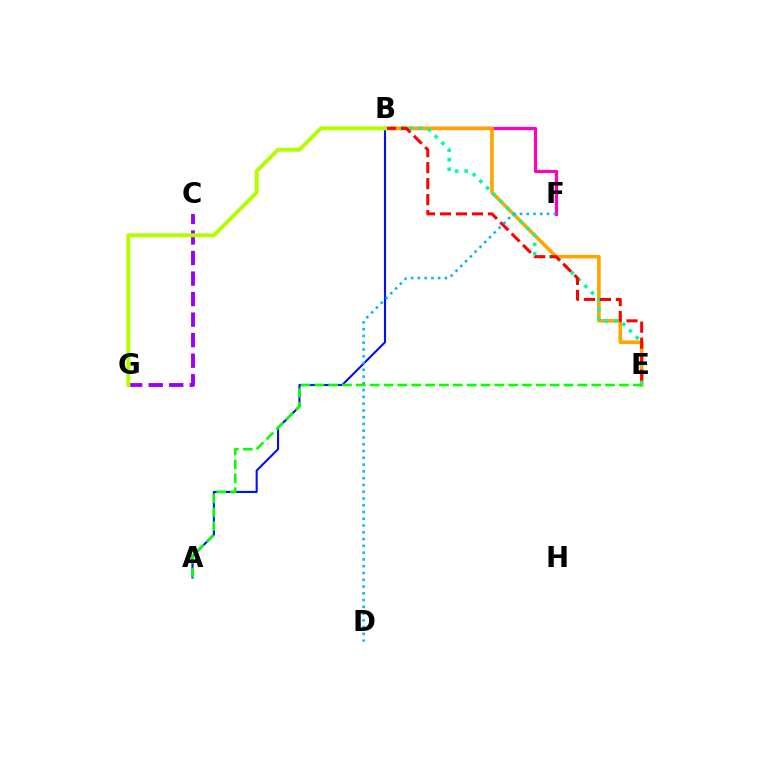{('B', 'F'): [{'color': '#ff00bd', 'line_style': 'solid', 'thickness': 2.3}], ('A', 'B'): [{'color': '#0010ff', 'line_style': 'solid', 'thickness': 1.51}], ('B', 'E'): [{'color': '#ffa500', 'line_style': 'solid', 'thickness': 2.61}, {'color': '#00ff9d', 'line_style': 'dotted', 'thickness': 2.57}, {'color': '#ff0000', 'line_style': 'dashed', 'thickness': 2.17}], ('C', 'G'): [{'color': '#9b00ff', 'line_style': 'dashed', 'thickness': 2.79}], ('D', 'F'): [{'color': '#00b5ff', 'line_style': 'dotted', 'thickness': 1.84}], ('A', 'E'): [{'color': '#08ff00', 'line_style': 'dashed', 'thickness': 1.88}], ('B', 'G'): [{'color': '#b3ff00', 'line_style': 'solid', 'thickness': 2.84}]}